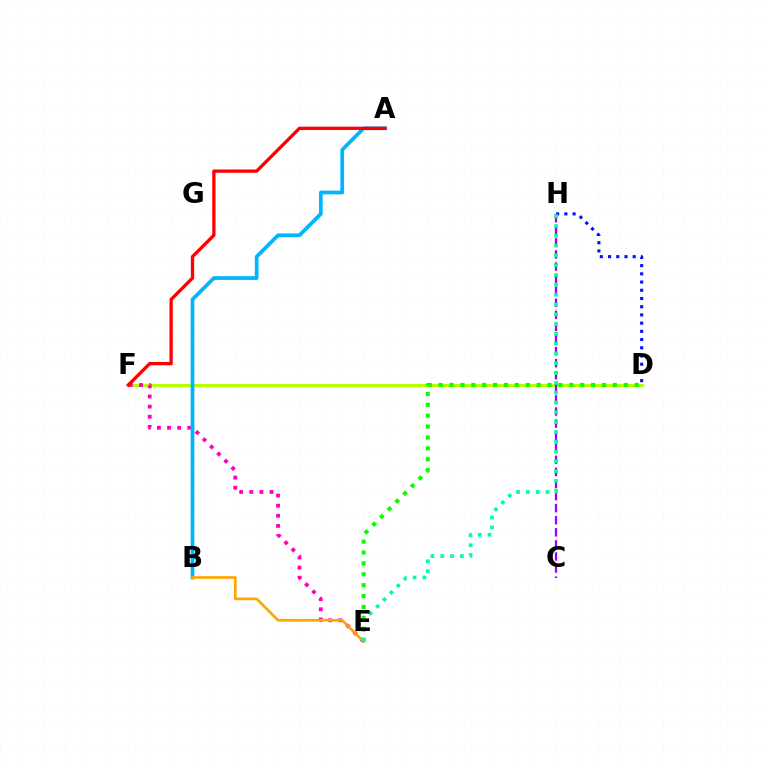{('D', 'F'): [{'color': '#b3ff00', 'line_style': 'solid', 'thickness': 2.28}], ('E', 'F'): [{'color': '#ff00bd', 'line_style': 'dotted', 'thickness': 2.75}], ('A', 'B'): [{'color': '#00b5ff', 'line_style': 'solid', 'thickness': 2.69}], ('D', 'E'): [{'color': '#08ff00', 'line_style': 'dotted', 'thickness': 2.96}], ('A', 'F'): [{'color': '#ff0000', 'line_style': 'solid', 'thickness': 2.38}], ('D', 'H'): [{'color': '#0010ff', 'line_style': 'dotted', 'thickness': 2.23}], ('B', 'E'): [{'color': '#ffa500', 'line_style': 'solid', 'thickness': 1.94}], ('C', 'H'): [{'color': '#9b00ff', 'line_style': 'dashed', 'thickness': 1.64}], ('E', 'H'): [{'color': '#00ff9d', 'line_style': 'dotted', 'thickness': 2.66}]}